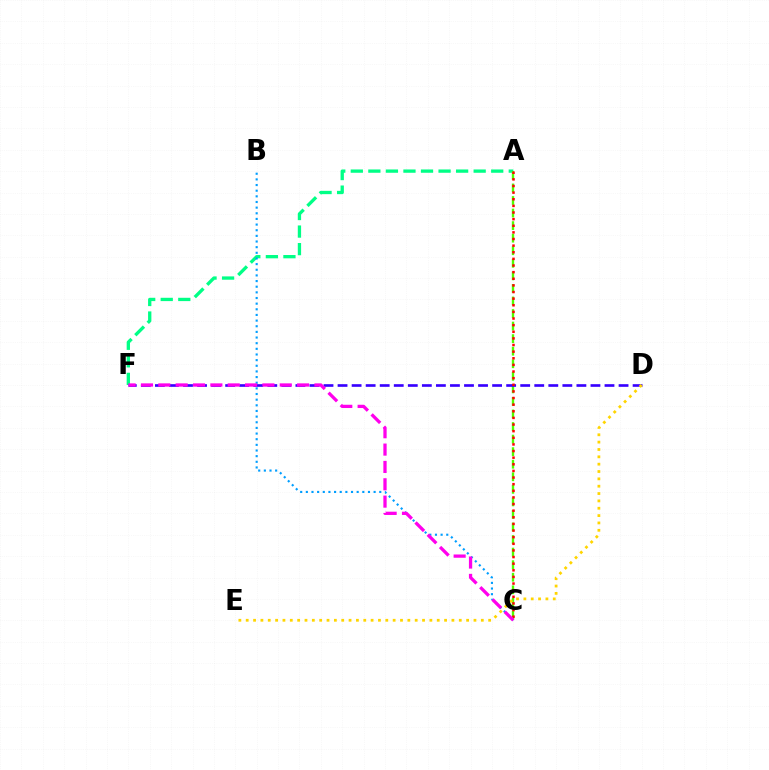{('A', 'F'): [{'color': '#00ff86', 'line_style': 'dashed', 'thickness': 2.38}], ('A', 'C'): [{'color': '#4fff00', 'line_style': 'dashed', 'thickness': 1.71}, {'color': '#ff0000', 'line_style': 'dotted', 'thickness': 1.8}], ('D', 'F'): [{'color': '#3700ff', 'line_style': 'dashed', 'thickness': 1.91}], ('B', 'C'): [{'color': '#009eff', 'line_style': 'dotted', 'thickness': 1.53}], ('C', 'F'): [{'color': '#ff00ed', 'line_style': 'dashed', 'thickness': 2.36}], ('D', 'E'): [{'color': '#ffd500', 'line_style': 'dotted', 'thickness': 2.0}]}